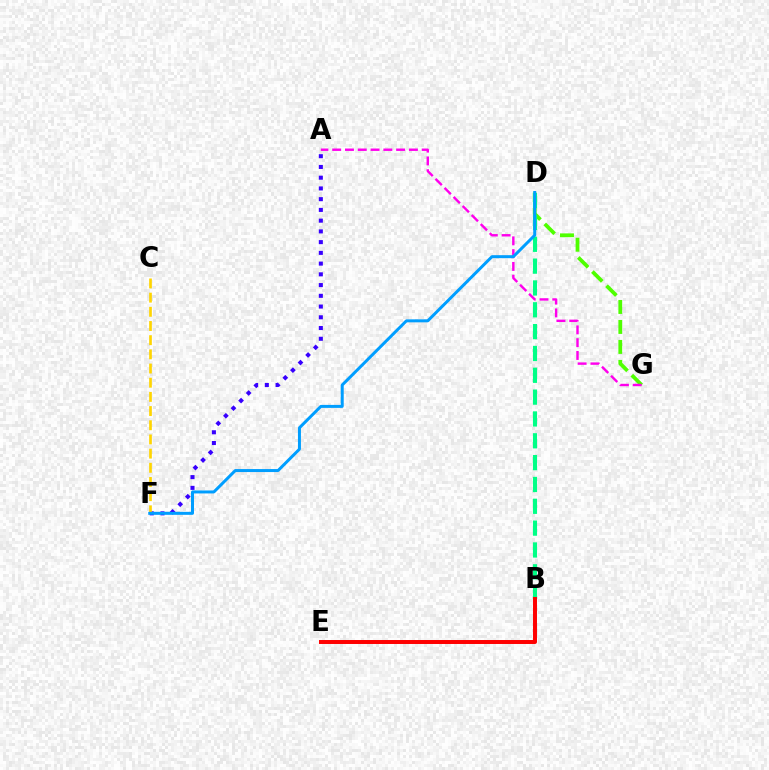{('D', 'G'): [{'color': '#4fff00', 'line_style': 'dashed', 'thickness': 2.71}], ('A', 'G'): [{'color': '#ff00ed', 'line_style': 'dashed', 'thickness': 1.74}], ('A', 'F'): [{'color': '#3700ff', 'line_style': 'dotted', 'thickness': 2.92}], ('B', 'D'): [{'color': '#00ff86', 'line_style': 'dashed', 'thickness': 2.97}], ('B', 'E'): [{'color': '#ff0000', 'line_style': 'solid', 'thickness': 2.86}], ('C', 'F'): [{'color': '#ffd500', 'line_style': 'dashed', 'thickness': 1.93}], ('D', 'F'): [{'color': '#009eff', 'line_style': 'solid', 'thickness': 2.15}]}